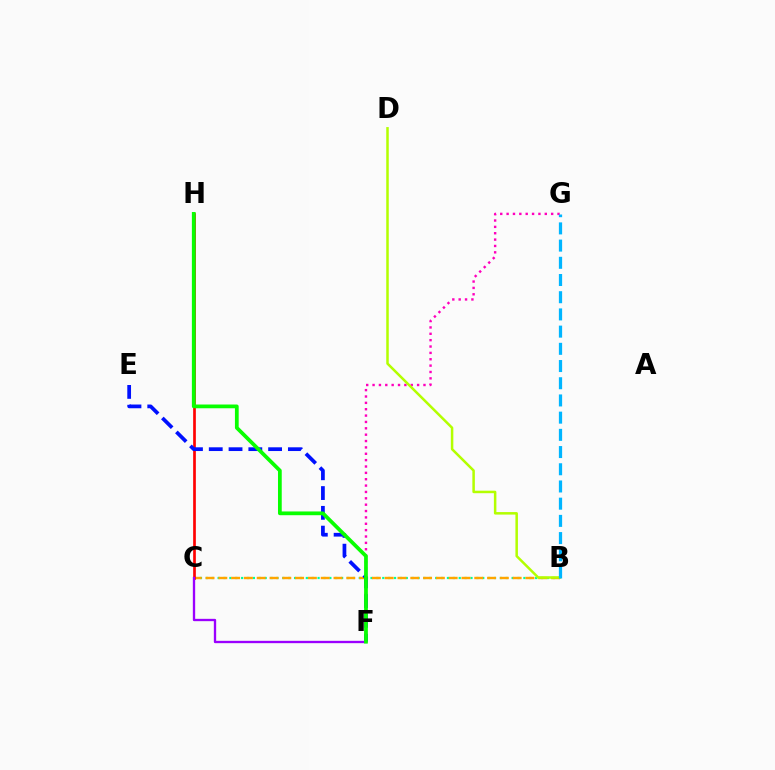{('B', 'C'): [{'color': '#00ff9d', 'line_style': 'dotted', 'thickness': 1.6}, {'color': '#ffa500', 'line_style': 'dashed', 'thickness': 1.74}], ('C', 'H'): [{'color': '#ff0000', 'line_style': 'solid', 'thickness': 1.94}], ('F', 'G'): [{'color': '#ff00bd', 'line_style': 'dotted', 'thickness': 1.73}], ('B', 'D'): [{'color': '#b3ff00', 'line_style': 'solid', 'thickness': 1.8}], ('E', 'F'): [{'color': '#0010ff', 'line_style': 'dashed', 'thickness': 2.69}], ('C', 'F'): [{'color': '#9b00ff', 'line_style': 'solid', 'thickness': 1.67}], ('F', 'H'): [{'color': '#08ff00', 'line_style': 'solid', 'thickness': 2.7}], ('B', 'G'): [{'color': '#00b5ff', 'line_style': 'dashed', 'thickness': 2.34}]}